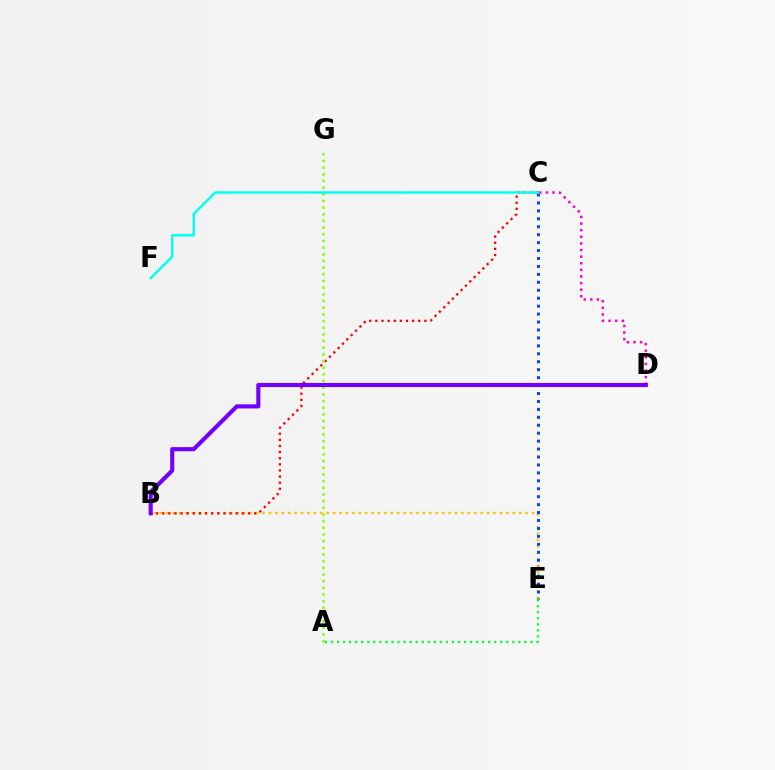{('B', 'E'): [{'color': '#ffbd00', 'line_style': 'dotted', 'thickness': 1.74}], ('C', 'E'): [{'color': '#004bff', 'line_style': 'dotted', 'thickness': 2.16}], ('B', 'C'): [{'color': '#ff0000', 'line_style': 'dotted', 'thickness': 1.66}], ('C', 'D'): [{'color': '#ff00cf', 'line_style': 'dotted', 'thickness': 1.8}], ('A', 'G'): [{'color': '#84ff00', 'line_style': 'dotted', 'thickness': 1.81}], ('C', 'F'): [{'color': '#00fff6', 'line_style': 'solid', 'thickness': 1.74}], ('B', 'D'): [{'color': '#7200ff', 'line_style': 'solid', 'thickness': 2.96}], ('A', 'E'): [{'color': '#00ff39', 'line_style': 'dotted', 'thickness': 1.64}]}